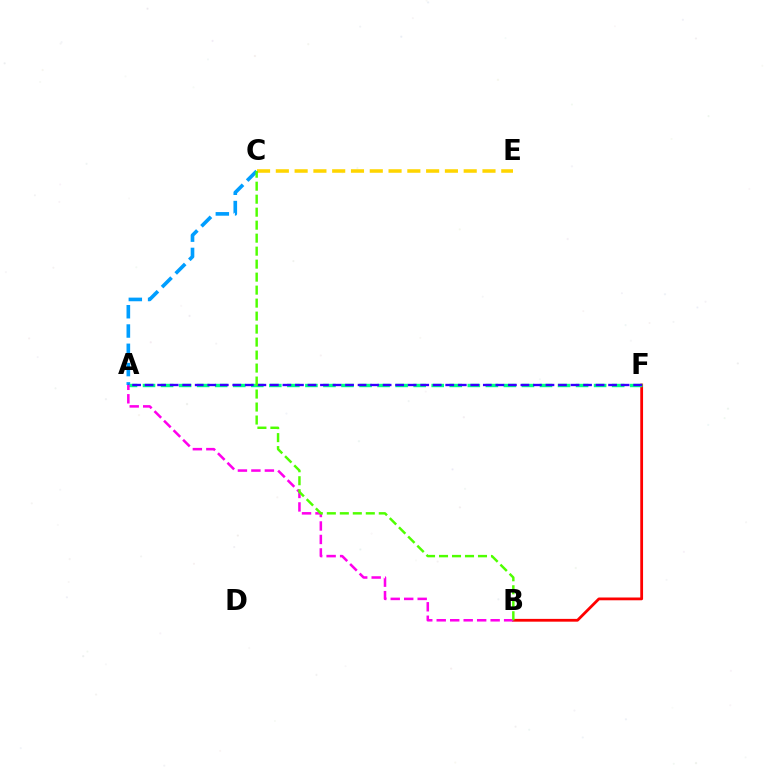{('C', 'E'): [{'color': '#ffd500', 'line_style': 'dashed', 'thickness': 2.55}], ('B', 'F'): [{'color': '#ff0000', 'line_style': 'solid', 'thickness': 2.01}], ('A', 'F'): [{'color': '#00ff86', 'line_style': 'dashed', 'thickness': 2.45}, {'color': '#3700ff', 'line_style': 'dashed', 'thickness': 1.7}], ('A', 'C'): [{'color': '#009eff', 'line_style': 'dashed', 'thickness': 2.62}], ('A', 'B'): [{'color': '#ff00ed', 'line_style': 'dashed', 'thickness': 1.83}], ('B', 'C'): [{'color': '#4fff00', 'line_style': 'dashed', 'thickness': 1.76}]}